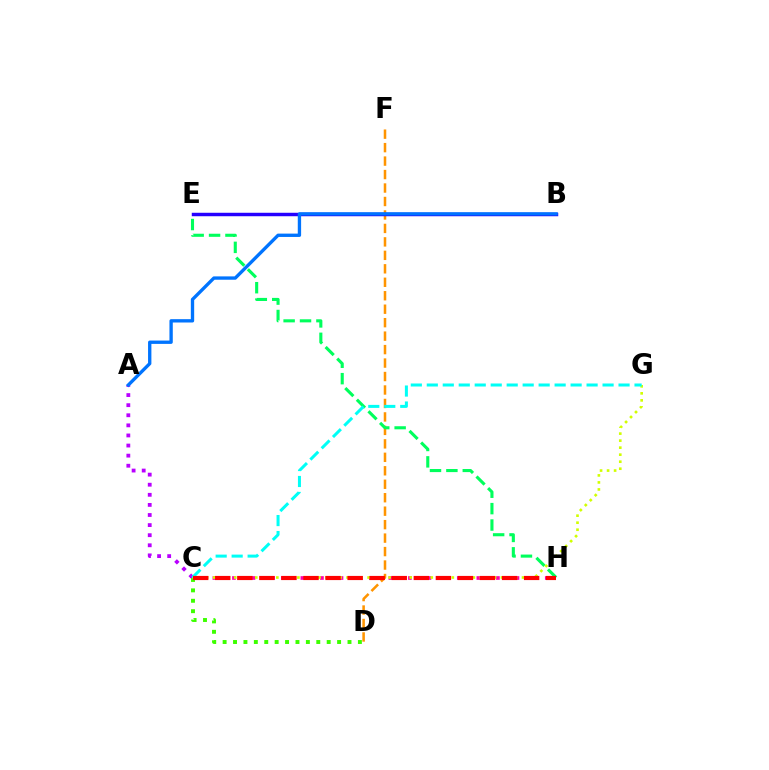{('D', 'F'): [{'color': '#ff9400', 'line_style': 'dashed', 'thickness': 1.83}], ('A', 'C'): [{'color': '#b900ff', 'line_style': 'dotted', 'thickness': 2.74}], ('C', 'D'): [{'color': '#3dff00', 'line_style': 'dotted', 'thickness': 2.83}], ('C', 'H'): [{'color': '#ff00ac', 'line_style': 'dotted', 'thickness': 2.66}, {'color': '#ff0000', 'line_style': 'dashed', 'thickness': 3.0}], ('E', 'H'): [{'color': '#00ff5c', 'line_style': 'dashed', 'thickness': 2.23}], ('C', 'G'): [{'color': '#d1ff00', 'line_style': 'dotted', 'thickness': 1.91}, {'color': '#00fff6', 'line_style': 'dashed', 'thickness': 2.17}], ('B', 'E'): [{'color': '#2500ff', 'line_style': 'solid', 'thickness': 2.49}], ('A', 'B'): [{'color': '#0074ff', 'line_style': 'solid', 'thickness': 2.41}]}